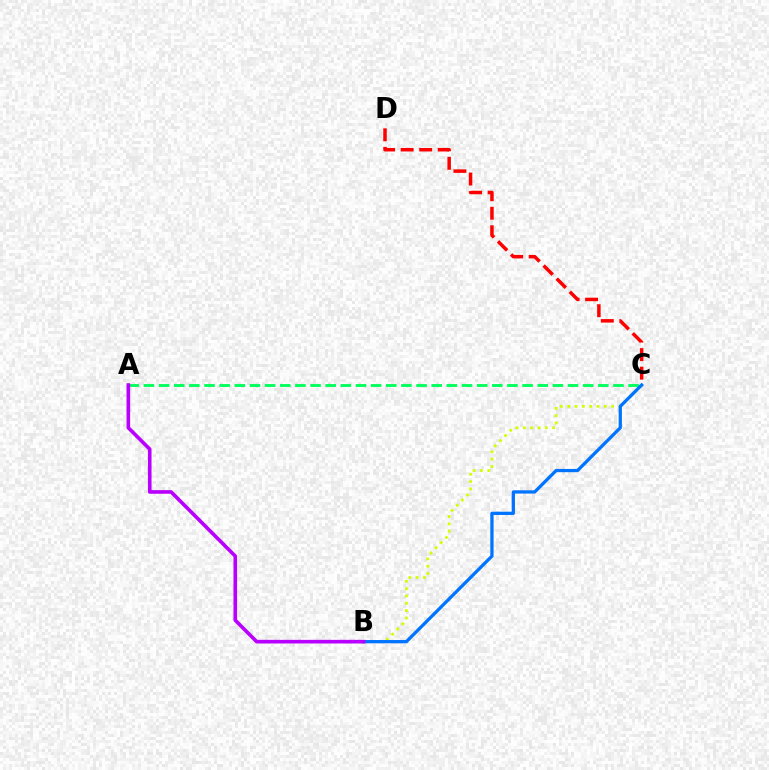{('A', 'C'): [{'color': '#00ff5c', 'line_style': 'dashed', 'thickness': 2.06}], ('B', 'C'): [{'color': '#d1ff00', 'line_style': 'dotted', 'thickness': 1.99}, {'color': '#0074ff', 'line_style': 'solid', 'thickness': 2.35}], ('C', 'D'): [{'color': '#ff0000', 'line_style': 'dashed', 'thickness': 2.52}], ('A', 'B'): [{'color': '#b900ff', 'line_style': 'solid', 'thickness': 2.61}]}